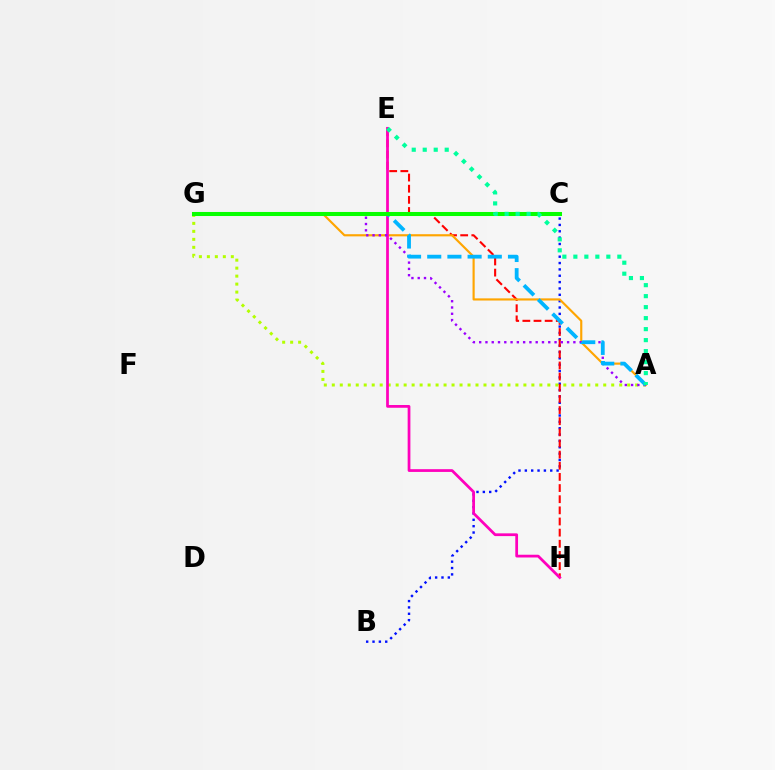{('B', 'C'): [{'color': '#0010ff', 'line_style': 'dotted', 'thickness': 1.73}], ('E', 'H'): [{'color': '#ff0000', 'line_style': 'dashed', 'thickness': 1.51}, {'color': '#ff00bd', 'line_style': 'solid', 'thickness': 1.98}], ('A', 'G'): [{'color': '#b3ff00', 'line_style': 'dotted', 'thickness': 2.17}, {'color': '#ffa500', 'line_style': 'solid', 'thickness': 1.55}, {'color': '#9b00ff', 'line_style': 'dotted', 'thickness': 1.71}, {'color': '#00b5ff', 'line_style': 'dashed', 'thickness': 2.74}], ('C', 'G'): [{'color': '#08ff00', 'line_style': 'solid', 'thickness': 2.91}], ('A', 'E'): [{'color': '#00ff9d', 'line_style': 'dotted', 'thickness': 2.99}]}